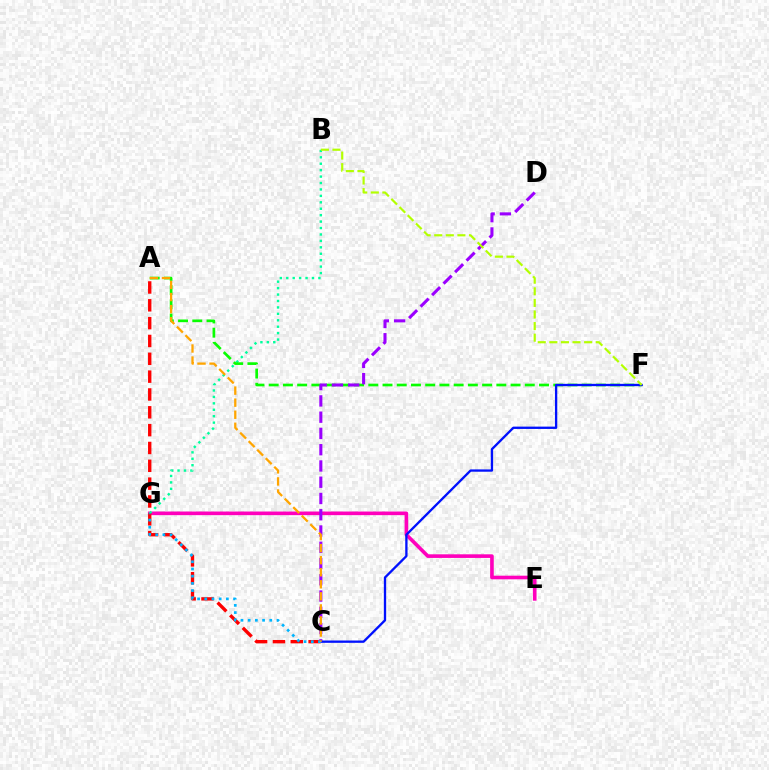{('E', 'G'): [{'color': '#ff00bd', 'line_style': 'solid', 'thickness': 2.61}], ('B', 'G'): [{'color': '#00ff9d', 'line_style': 'dotted', 'thickness': 1.75}], ('A', 'F'): [{'color': '#08ff00', 'line_style': 'dashed', 'thickness': 1.93}], ('C', 'D'): [{'color': '#9b00ff', 'line_style': 'dashed', 'thickness': 2.21}], ('C', 'F'): [{'color': '#0010ff', 'line_style': 'solid', 'thickness': 1.67}], ('B', 'F'): [{'color': '#b3ff00', 'line_style': 'dashed', 'thickness': 1.57}], ('A', 'C'): [{'color': '#ff0000', 'line_style': 'dashed', 'thickness': 2.42}, {'color': '#ffa500', 'line_style': 'dashed', 'thickness': 1.64}], ('C', 'G'): [{'color': '#00b5ff', 'line_style': 'dotted', 'thickness': 1.96}]}